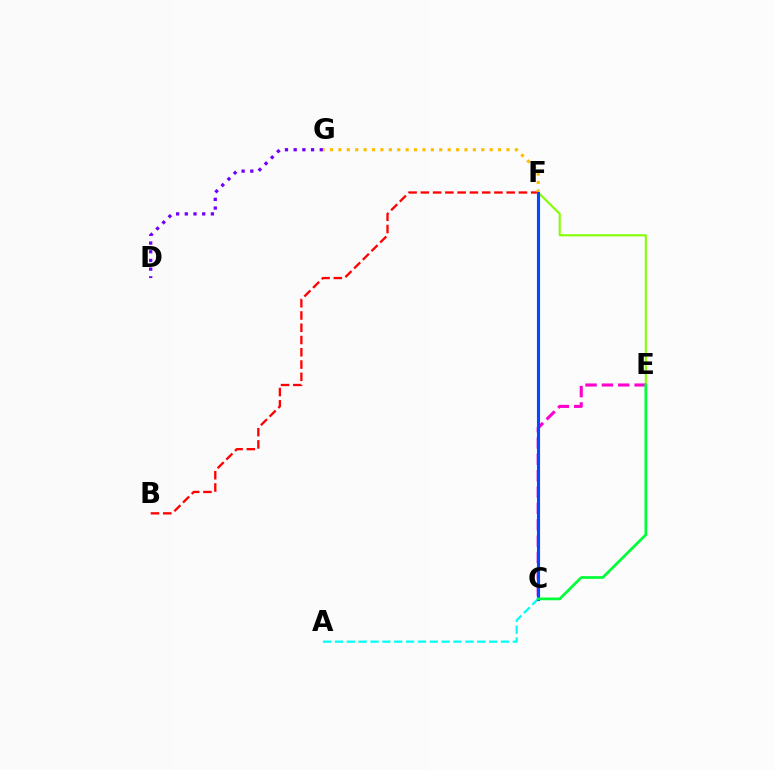{('E', 'F'): [{'color': '#84ff00', 'line_style': 'solid', 'thickness': 1.52}], ('B', 'F'): [{'color': '#ff0000', 'line_style': 'dashed', 'thickness': 1.67}], ('D', 'G'): [{'color': '#7200ff', 'line_style': 'dotted', 'thickness': 2.36}], ('A', 'C'): [{'color': '#00fff6', 'line_style': 'dashed', 'thickness': 1.61}], ('F', 'G'): [{'color': '#ffbd00', 'line_style': 'dotted', 'thickness': 2.28}], ('C', 'E'): [{'color': '#ff00cf', 'line_style': 'dashed', 'thickness': 2.22}, {'color': '#00ff39', 'line_style': 'solid', 'thickness': 1.96}], ('C', 'F'): [{'color': '#004bff', 'line_style': 'solid', 'thickness': 2.23}]}